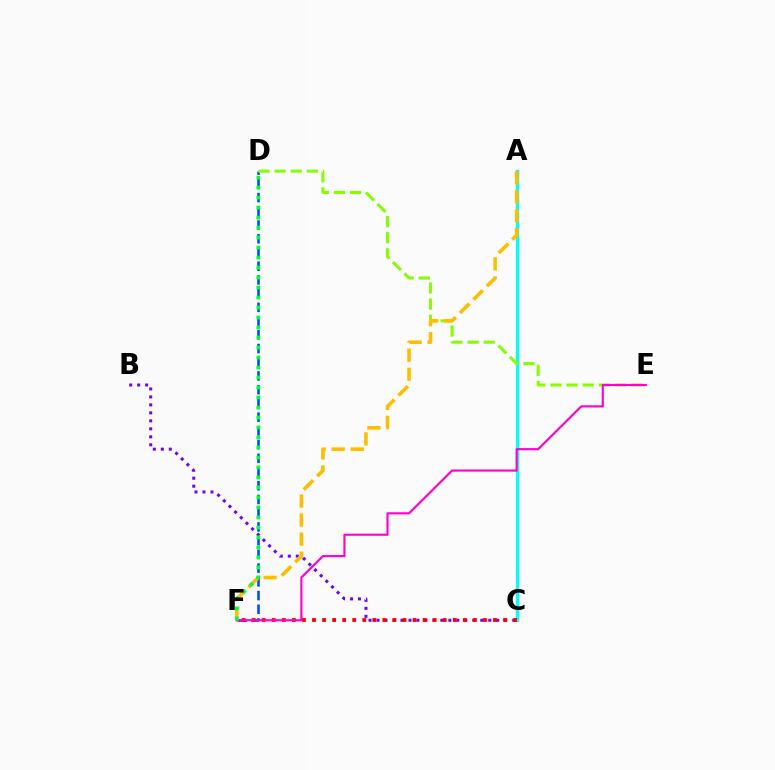{('A', 'C'): [{'color': '#00fff6', 'line_style': 'solid', 'thickness': 2.38}], ('B', 'C'): [{'color': '#7200ff', 'line_style': 'dotted', 'thickness': 2.17}], ('D', 'F'): [{'color': '#004bff', 'line_style': 'dashed', 'thickness': 1.86}, {'color': '#00ff39', 'line_style': 'dotted', 'thickness': 2.72}], ('C', 'F'): [{'color': '#ff0000', 'line_style': 'dotted', 'thickness': 2.73}], ('D', 'E'): [{'color': '#84ff00', 'line_style': 'dashed', 'thickness': 2.19}], ('E', 'F'): [{'color': '#ff00cf', 'line_style': 'solid', 'thickness': 1.54}], ('A', 'F'): [{'color': '#ffbd00', 'line_style': 'dashed', 'thickness': 2.59}]}